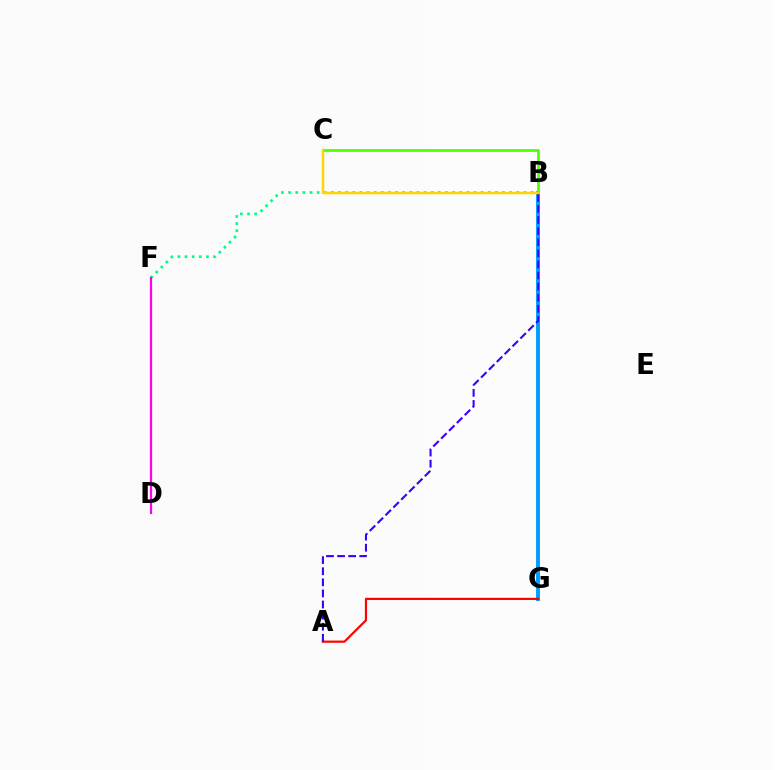{('B', 'G'): [{'color': '#009eff', 'line_style': 'solid', 'thickness': 2.82}], ('B', 'F'): [{'color': '#00ff86', 'line_style': 'dotted', 'thickness': 1.94}], ('A', 'G'): [{'color': '#ff0000', 'line_style': 'solid', 'thickness': 1.57}], ('B', 'C'): [{'color': '#4fff00', 'line_style': 'solid', 'thickness': 1.96}, {'color': '#ffd500', 'line_style': 'solid', 'thickness': 1.79}], ('A', 'B'): [{'color': '#3700ff', 'line_style': 'dashed', 'thickness': 1.51}], ('D', 'F'): [{'color': '#ff00ed', 'line_style': 'solid', 'thickness': 1.6}]}